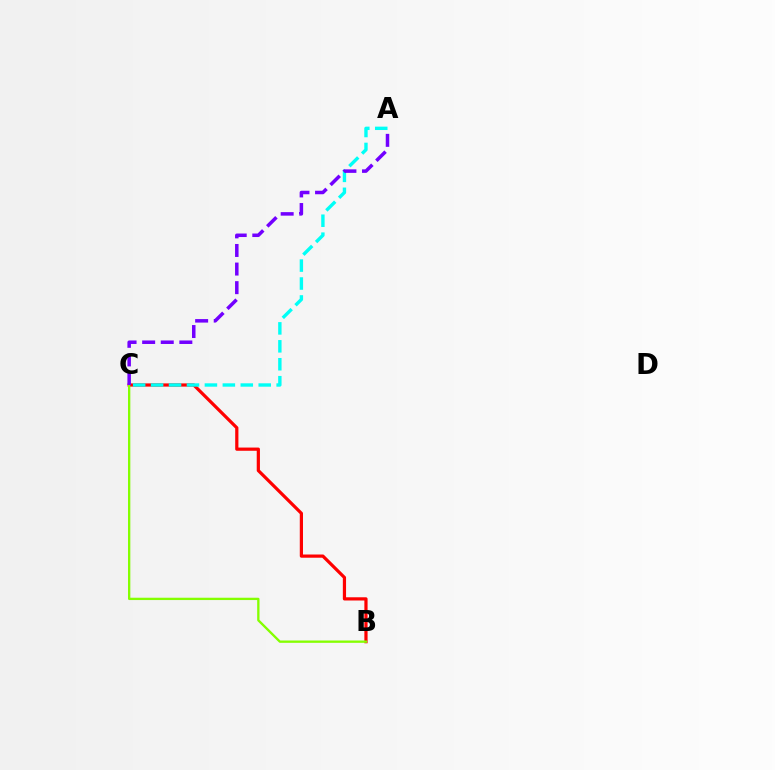{('B', 'C'): [{'color': '#ff0000', 'line_style': 'solid', 'thickness': 2.31}, {'color': '#84ff00', 'line_style': 'solid', 'thickness': 1.68}], ('A', 'C'): [{'color': '#00fff6', 'line_style': 'dashed', 'thickness': 2.44}, {'color': '#7200ff', 'line_style': 'dashed', 'thickness': 2.53}]}